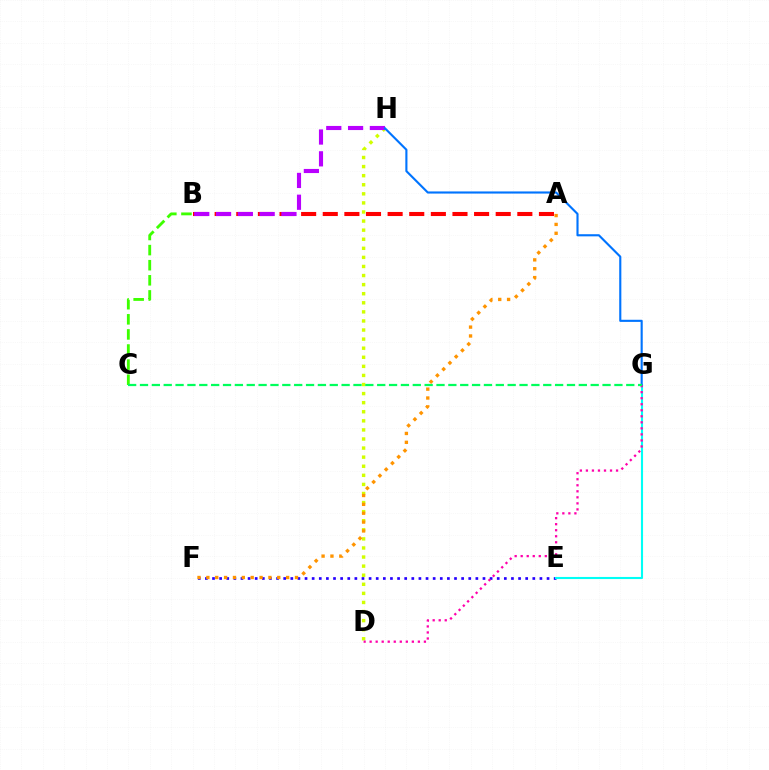{('A', 'B'): [{'color': '#ff0000', 'line_style': 'dashed', 'thickness': 2.94}], ('D', 'H'): [{'color': '#d1ff00', 'line_style': 'dotted', 'thickness': 2.47}], ('E', 'F'): [{'color': '#2500ff', 'line_style': 'dotted', 'thickness': 1.93}], ('E', 'G'): [{'color': '#00fff6', 'line_style': 'solid', 'thickness': 1.52}], ('A', 'F'): [{'color': '#ff9400', 'line_style': 'dotted', 'thickness': 2.41}], ('B', 'H'): [{'color': '#b900ff', 'line_style': 'dashed', 'thickness': 2.96}], ('B', 'C'): [{'color': '#3dff00', 'line_style': 'dashed', 'thickness': 2.05}], ('G', 'H'): [{'color': '#0074ff', 'line_style': 'solid', 'thickness': 1.53}], ('D', 'G'): [{'color': '#ff00ac', 'line_style': 'dotted', 'thickness': 1.64}], ('C', 'G'): [{'color': '#00ff5c', 'line_style': 'dashed', 'thickness': 1.61}]}